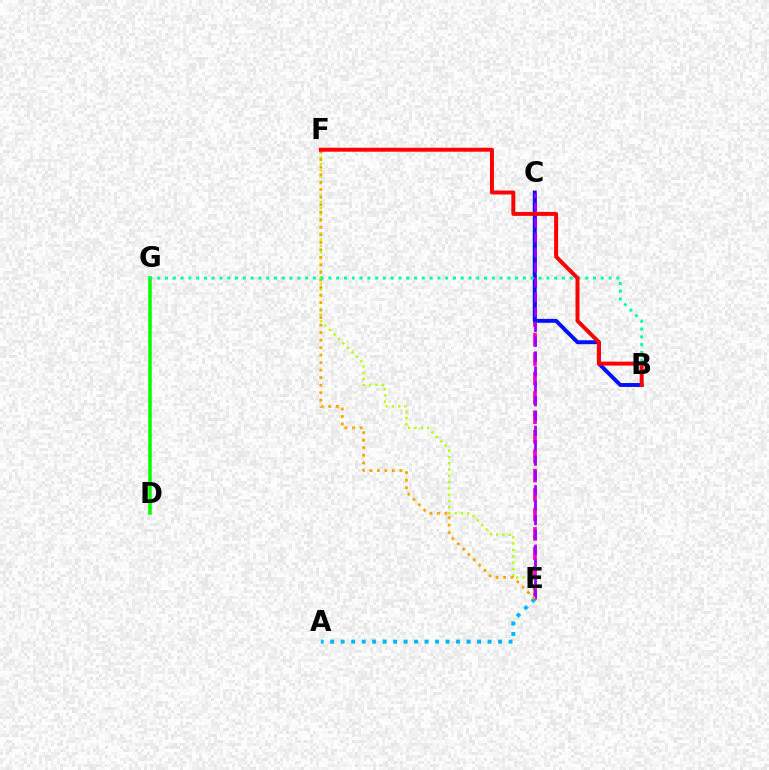{('D', 'G'): [{'color': '#08ff00', 'line_style': 'solid', 'thickness': 2.55}], ('C', 'E'): [{'color': '#ff00bd', 'line_style': 'dashed', 'thickness': 2.64}, {'color': '#9b00ff', 'line_style': 'dashed', 'thickness': 2.02}], ('A', 'E'): [{'color': '#00b5ff', 'line_style': 'dotted', 'thickness': 2.85}], ('B', 'C'): [{'color': '#0010ff', 'line_style': 'solid', 'thickness': 2.82}], ('E', 'F'): [{'color': '#b3ff00', 'line_style': 'dotted', 'thickness': 1.71}, {'color': '#ffa500', 'line_style': 'dotted', 'thickness': 2.04}], ('B', 'G'): [{'color': '#00ff9d', 'line_style': 'dotted', 'thickness': 2.11}], ('B', 'F'): [{'color': '#ff0000', 'line_style': 'solid', 'thickness': 2.84}]}